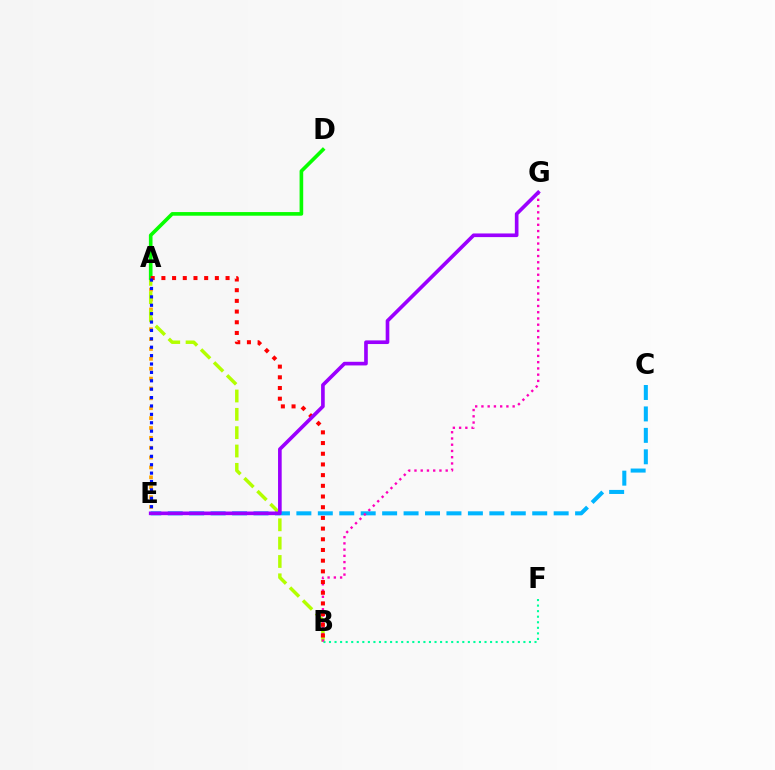{('C', 'E'): [{'color': '#00b5ff', 'line_style': 'dashed', 'thickness': 2.91}], ('A', 'E'): [{'color': '#ffa500', 'line_style': 'dotted', 'thickness': 2.68}, {'color': '#0010ff', 'line_style': 'dotted', 'thickness': 2.28}], ('A', 'B'): [{'color': '#b3ff00', 'line_style': 'dashed', 'thickness': 2.49}, {'color': '#ff0000', 'line_style': 'dotted', 'thickness': 2.9}], ('B', 'F'): [{'color': '#00ff9d', 'line_style': 'dotted', 'thickness': 1.51}], ('B', 'G'): [{'color': '#ff00bd', 'line_style': 'dotted', 'thickness': 1.7}], ('A', 'D'): [{'color': '#08ff00', 'line_style': 'solid', 'thickness': 2.62}], ('E', 'G'): [{'color': '#9b00ff', 'line_style': 'solid', 'thickness': 2.62}]}